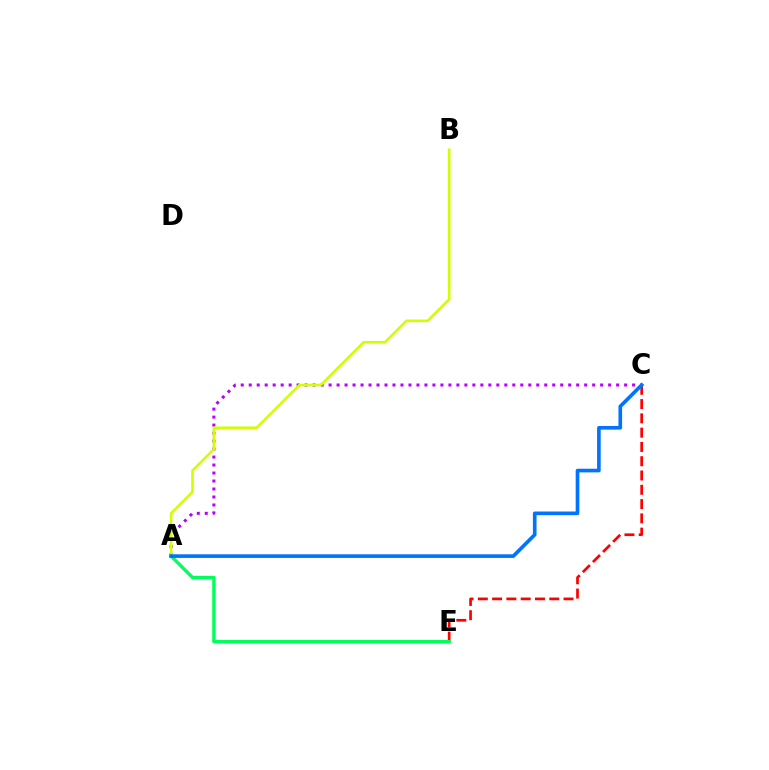{('C', 'E'): [{'color': '#ff0000', 'line_style': 'dashed', 'thickness': 1.94}], ('A', 'C'): [{'color': '#b900ff', 'line_style': 'dotted', 'thickness': 2.17}, {'color': '#0074ff', 'line_style': 'solid', 'thickness': 2.62}], ('A', 'B'): [{'color': '#d1ff00', 'line_style': 'solid', 'thickness': 1.88}], ('A', 'E'): [{'color': '#00ff5c', 'line_style': 'solid', 'thickness': 2.41}]}